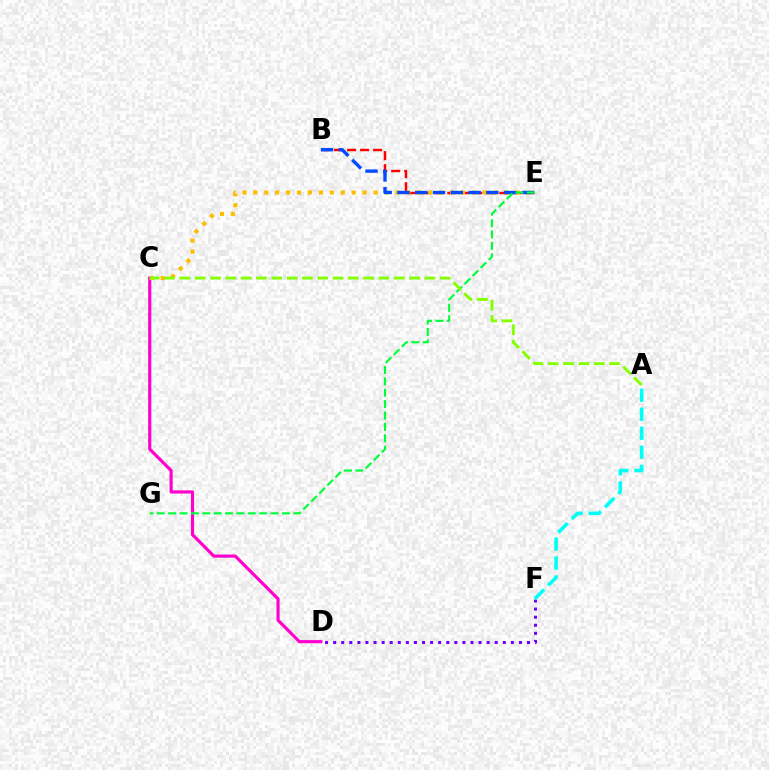{('D', 'F'): [{'color': '#7200ff', 'line_style': 'dotted', 'thickness': 2.19}], ('B', 'E'): [{'color': '#ff0000', 'line_style': 'dashed', 'thickness': 1.77}, {'color': '#004bff', 'line_style': 'dashed', 'thickness': 2.42}], ('C', 'D'): [{'color': '#ff00cf', 'line_style': 'solid', 'thickness': 2.27}], ('C', 'E'): [{'color': '#ffbd00', 'line_style': 'dotted', 'thickness': 2.97}], ('E', 'G'): [{'color': '#00ff39', 'line_style': 'dashed', 'thickness': 1.55}], ('A', 'C'): [{'color': '#84ff00', 'line_style': 'dashed', 'thickness': 2.08}], ('A', 'F'): [{'color': '#00fff6', 'line_style': 'dashed', 'thickness': 2.59}]}